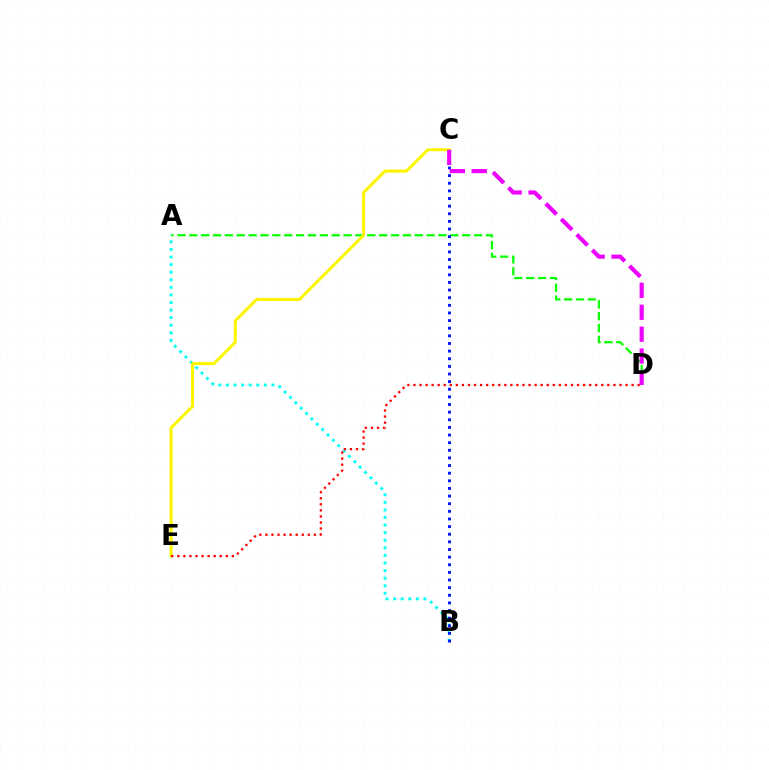{('A', 'D'): [{'color': '#08ff00', 'line_style': 'dashed', 'thickness': 1.61}], ('A', 'B'): [{'color': '#00fff6', 'line_style': 'dotted', 'thickness': 2.06}], ('C', 'E'): [{'color': '#fcf500', 'line_style': 'solid', 'thickness': 2.17}], ('B', 'C'): [{'color': '#0010ff', 'line_style': 'dotted', 'thickness': 2.07}], ('C', 'D'): [{'color': '#ee00ff', 'line_style': 'dashed', 'thickness': 2.98}], ('D', 'E'): [{'color': '#ff0000', 'line_style': 'dotted', 'thickness': 1.65}]}